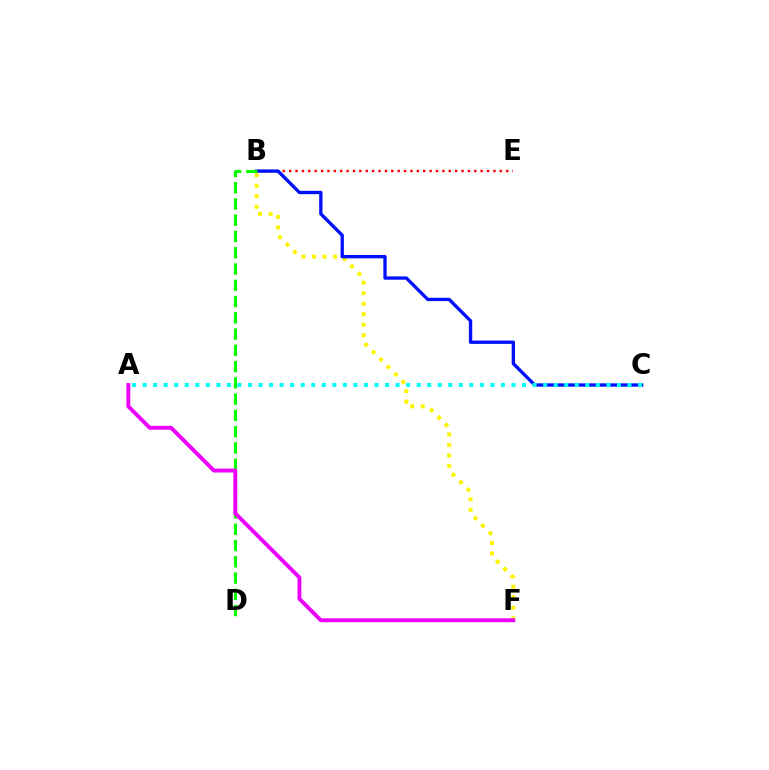{('B', 'F'): [{'color': '#fcf500', 'line_style': 'dotted', 'thickness': 2.86}], ('B', 'E'): [{'color': '#ff0000', 'line_style': 'dotted', 'thickness': 1.73}], ('B', 'C'): [{'color': '#0010ff', 'line_style': 'solid', 'thickness': 2.4}], ('A', 'C'): [{'color': '#00fff6', 'line_style': 'dotted', 'thickness': 2.86}], ('B', 'D'): [{'color': '#08ff00', 'line_style': 'dashed', 'thickness': 2.21}], ('A', 'F'): [{'color': '#ee00ff', 'line_style': 'solid', 'thickness': 2.81}]}